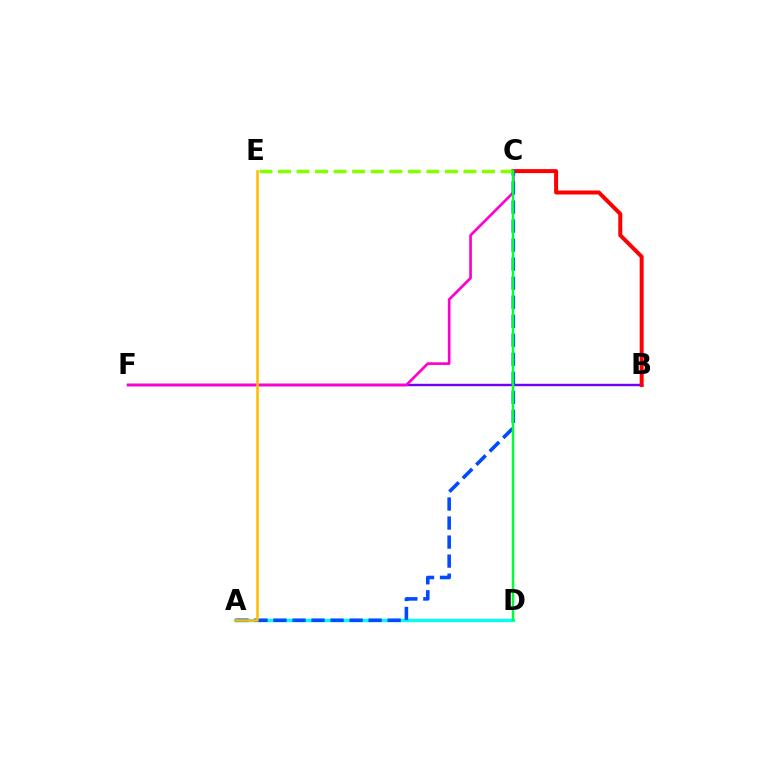{('A', 'D'): [{'color': '#00fff6', 'line_style': 'solid', 'thickness': 2.37}], ('B', 'F'): [{'color': '#7200ff', 'line_style': 'solid', 'thickness': 1.74}], ('B', 'C'): [{'color': '#ff0000', 'line_style': 'solid', 'thickness': 2.87}], ('C', 'F'): [{'color': '#ff00cf', 'line_style': 'solid', 'thickness': 1.93}], ('A', 'C'): [{'color': '#004bff', 'line_style': 'dashed', 'thickness': 2.59}], ('C', 'E'): [{'color': '#84ff00', 'line_style': 'dashed', 'thickness': 2.52}], ('A', 'E'): [{'color': '#ffbd00', 'line_style': 'solid', 'thickness': 1.83}], ('C', 'D'): [{'color': '#00ff39', 'line_style': 'solid', 'thickness': 1.79}]}